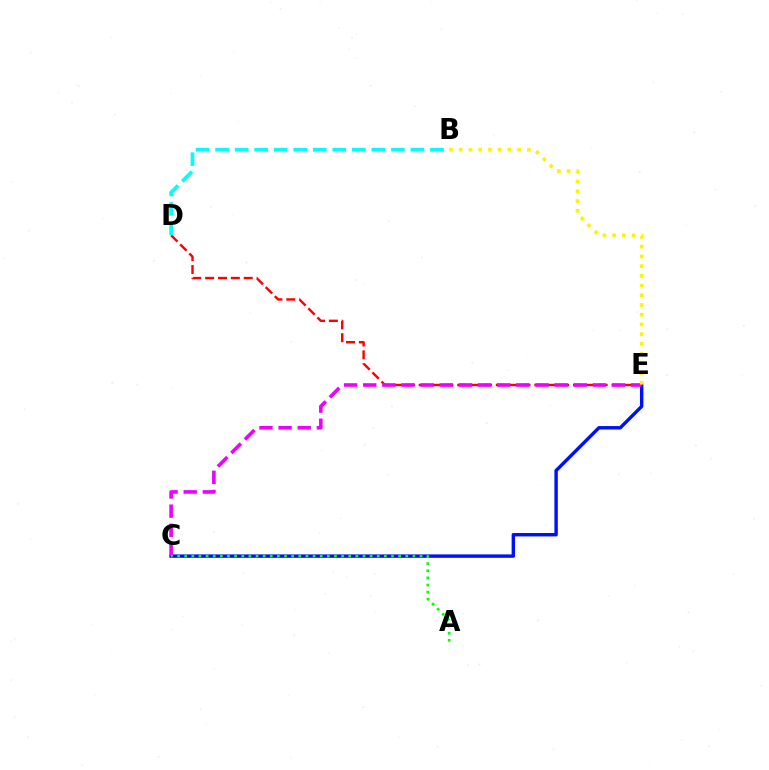{('D', 'E'): [{'color': '#ff0000', 'line_style': 'dashed', 'thickness': 1.75}], ('C', 'E'): [{'color': '#0010ff', 'line_style': 'solid', 'thickness': 2.46}, {'color': '#ee00ff', 'line_style': 'dashed', 'thickness': 2.6}], ('B', 'D'): [{'color': '#00fff6', 'line_style': 'dashed', 'thickness': 2.65}], ('B', 'E'): [{'color': '#fcf500', 'line_style': 'dotted', 'thickness': 2.64}], ('A', 'C'): [{'color': '#08ff00', 'line_style': 'dotted', 'thickness': 1.94}]}